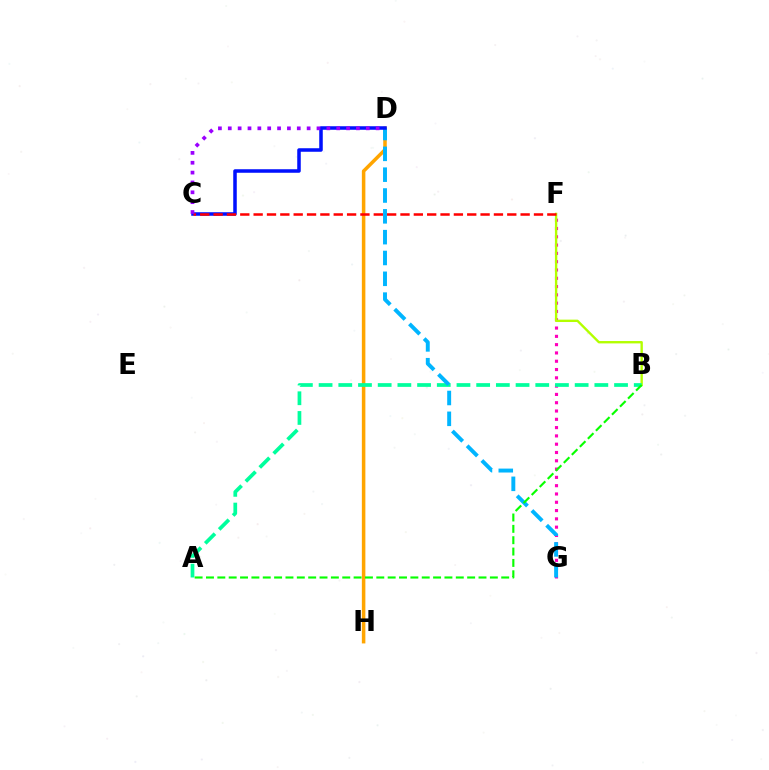{('F', 'G'): [{'color': '#ff00bd', 'line_style': 'dotted', 'thickness': 2.25}], ('B', 'F'): [{'color': '#b3ff00', 'line_style': 'solid', 'thickness': 1.71}], ('D', 'H'): [{'color': '#ffa500', 'line_style': 'solid', 'thickness': 2.54}], ('A', 'B'): [{'color': '#00ff9d', 'line_style': 'dashed', 'thickness': 2.68}, {'color': '#08ff00', 'line_style': 'dashed', 'thickness': 1.54}], ('D', 'G'): [{'color': '#00b5ff', 'line_style': 'dashed', 'thickness': 2.83}], ('C', 'D'): [{'color': '#0010ff', 'line_style': 'solid', 'thickness': 2.54}, {'color': '#9b00ff', 'line_style': 'dotted', 'thickness': 2.68}], ('C', 'F'): [{'color': '#ff0000', 'line_style': 'dashed', 'thickness': 1.81}]}